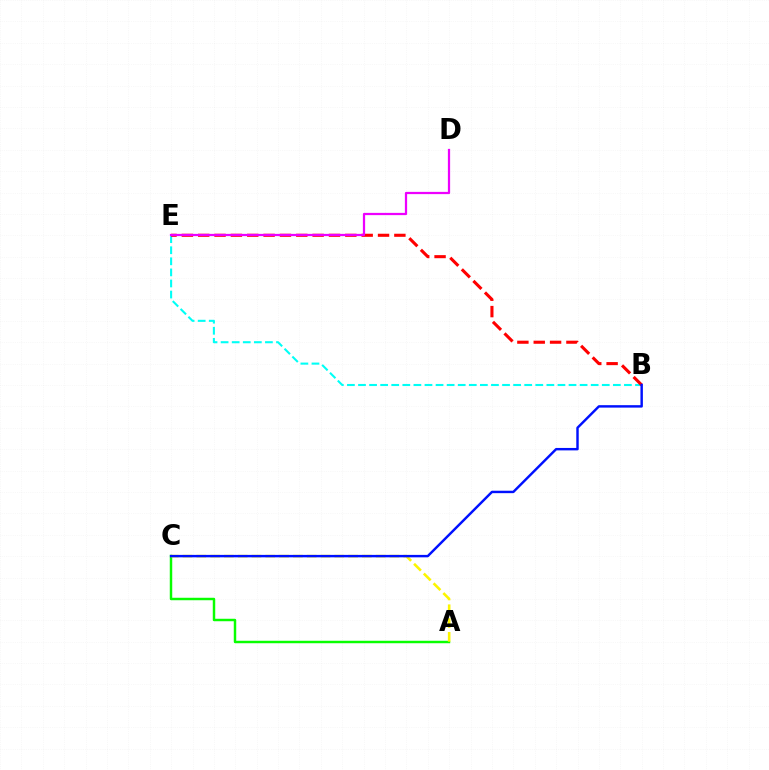{('A', 'C'): [{'color': '#08ff00', 'line_style': 'solid', 'thickness': 1.77}, {'color': '#fcf500', 'line_style': 'dashed', 'thickness': 1.87}], ('B', 'E'): [{'color': '#00fff6', 'line_style': 'dashed', 'thickness': 1.51}, {'color': '#ff0000', 'line_style': 'dashed', 'thickness': 2.22}], ('B', 'C'): [{'color': '#0010ff', 'line_style': 'solid', 'thickness': 1.76}], ('D', 'E'): [{'color': '#ee00ff', 'line_style': 'solid', 'thickness': 1.62}]}